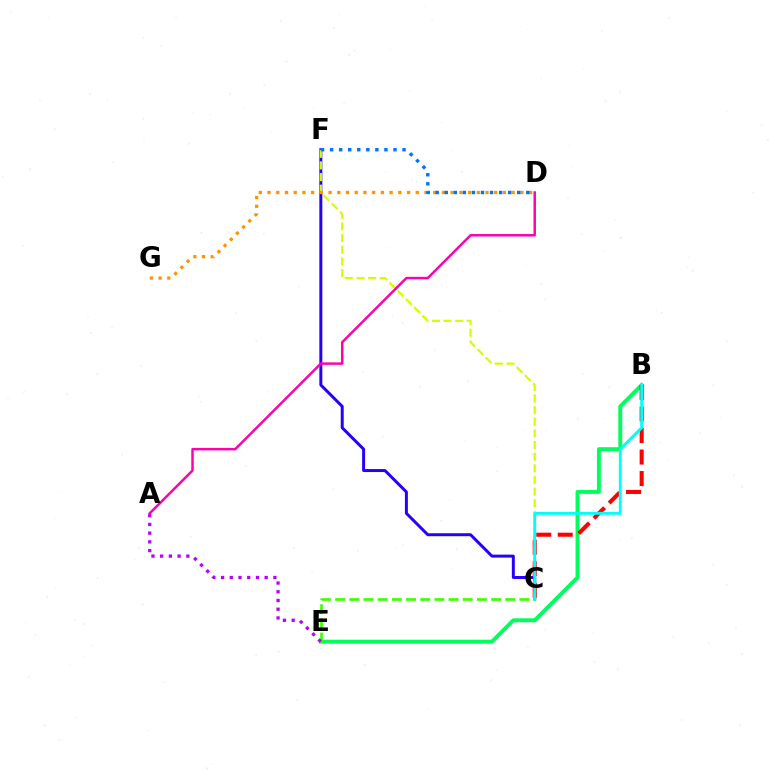{('C', 'F'): [{'color': '#2500ff', 'line_style': 'solid', 'thickness': 2.14}, {'color': '#d1ff00', 'line_style': 'dashed', 'thickness': 1.58}], ('B', 'E'): [{'color': '#00ff5c', 'line_style': 'solid', 'thickness': 2.83}], ('B', 'C'): [{'color': '#ff0000', 'line_style': 'dashed', 'thickness': 2.92}, {'color': '#00fff6', 'line_style': 'solid', 'thickness': 2.08}], ('D', 'G'): [{'color': '#ff9400', 'line_style': 'dotted', 'thickness': 2.37}], ('C', 'E'): [{'color': '#3dff00', 'line_style': 'dashed', 'thickness': 1.93}], ('D', 'F'): [{'color': '#0074ff', 'line_style': 'dotted', 'thickness': 2.46}], ('A', 'E'): [{'color': '#b900ff', 'line_style': 'dotted', 'thickness': 2.37}], ('A', 'D'): [{'color': '#ff00ac', 'line_style': 'solid', 'thickness': 1.78}]}